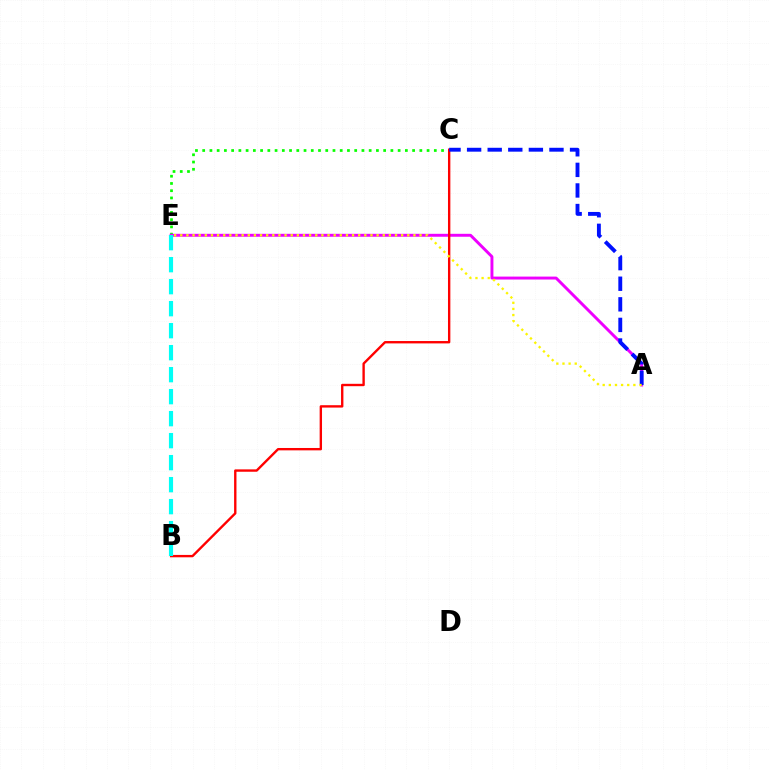{('C', 'E'): [{'color': '#08ff00', 'line_style': 'dotted', 'thickness': 1.97}], ('A', 'E'): [{'color': '#ee00ff', 'line_style': 'solid', 'thickness': 2.11}, {'color': '#fcf500', 'line_style': 'dotted', 'thickness': 1.67}], ('B', 'C'): [{'color': '#ff0000', 'line_style': 'solid', 'thickness': 1.71}], ('B', 'E'): [{'color': '#00fff6', 'line_style': 'dashed', 'thickness': 2.99}], ('A', 'C'): [{'color': '#0010ff', 'line_style': 'dashed', 'thickness': 2.8}]}